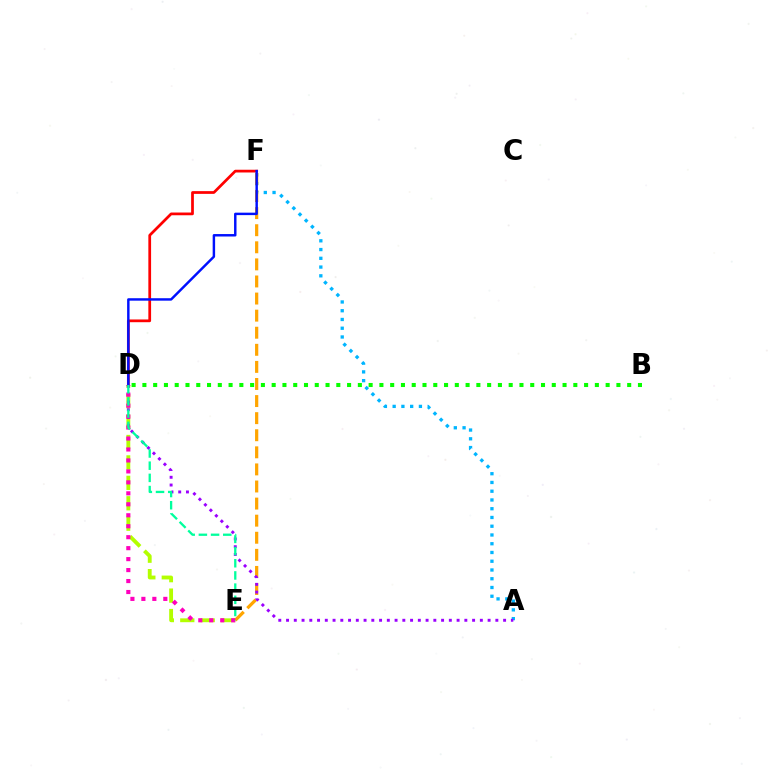{('A', 'F'): [{'color': '#00b5ff', 'line_style': 'dotted', 'thickness': 2.38}], ('B', 'D'): [{'color': '#08ff00', 'line_style': 'dotted', 'thickness': 2.93}], ('D', 'E'): [{'color': '#b3ff00', 'line_style': 'dashed', 'thickness': 2.78}, {'color': '#ff00bd', 'line_style': 'dotted', 'thickness': 2.98}, {'color': '#00ff9d', 'line_style': 'dashed', 'thickness': 1.66}], ('E', 'F'): [{'color': '#ffa500', 'line_style': 'dashed', 'thickness': 2.32}], ('A', 'D'): [{'color': '#9b00ff', 'line_style': 'dotted', 'thickness': 2.11}], ('D', 'F'): [{'color': '#ff0000', 'line_style': 'solid', 'thickness': 1.97}, {'color': '#0010ff', 'line_style': 'solid', 'thickness': 1.76}]}